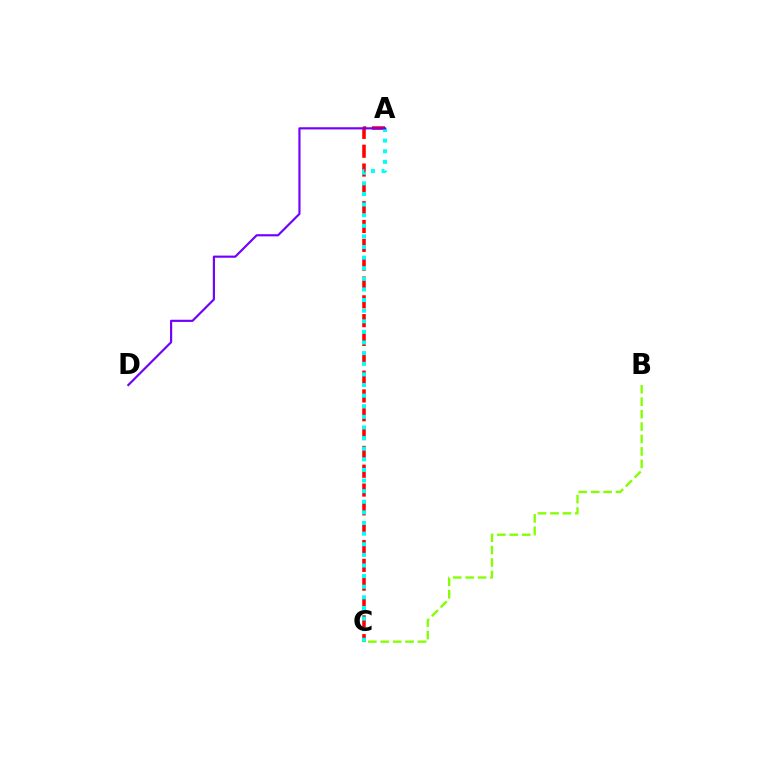{('A', 'C'): [{'color': '#ff0000', 'line_style': 'dashed', 'thickness': 2.56}, {'color': '#00fff6', 'line_style': 'dotted', 'thickness': 2.88}], ('A', 'D'): [{'color': '#7200ff', 'line_style': 'solid', 'thickness': 1.56}], ('B', 'C'): [{'color': '#84ff00', 'line_style': 'dashed', 'thickness': 1.69}]}